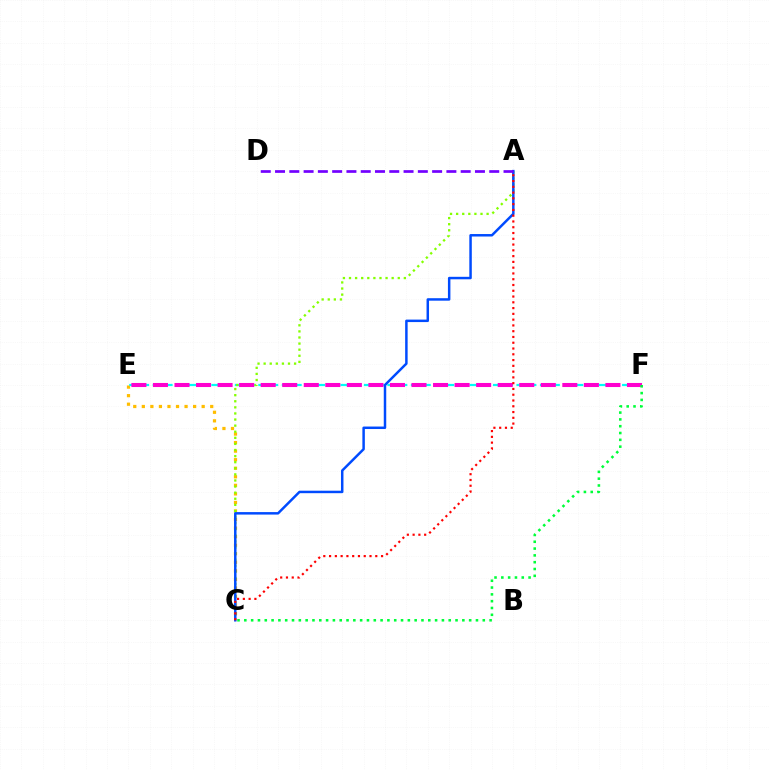{('C', 'E'): [{'color': '#ffbd00', 'line_style': 'dotted', 'thickness': 2.32}], ('E', 'F'): [{'color': '#00fff6', 'line_style': 'dashed', 'thickness': 1.59}, {'color': '#ff00cf', 'line_style': 'dashed', 'thickness': 2.93}], ('A', 'C'): [{'color': '#84ff00', 'line_style': 'dotted', 'thickness': 1.66}, {'color': '#004bff', 'line_style': 'solid', 'thickness': 1.79}, {'color': '#ff0000', 'line_style': 'dotted', 'thickness': 1.57}], ('A', 'D'): [{'color': '#7200ff', 'line_style': 'dashed', 'thickness': 1.94}], ('C', 'F'): [{'color': '#00ff39', 'line_style': 'dotted', 'thickness': 1.85}]}